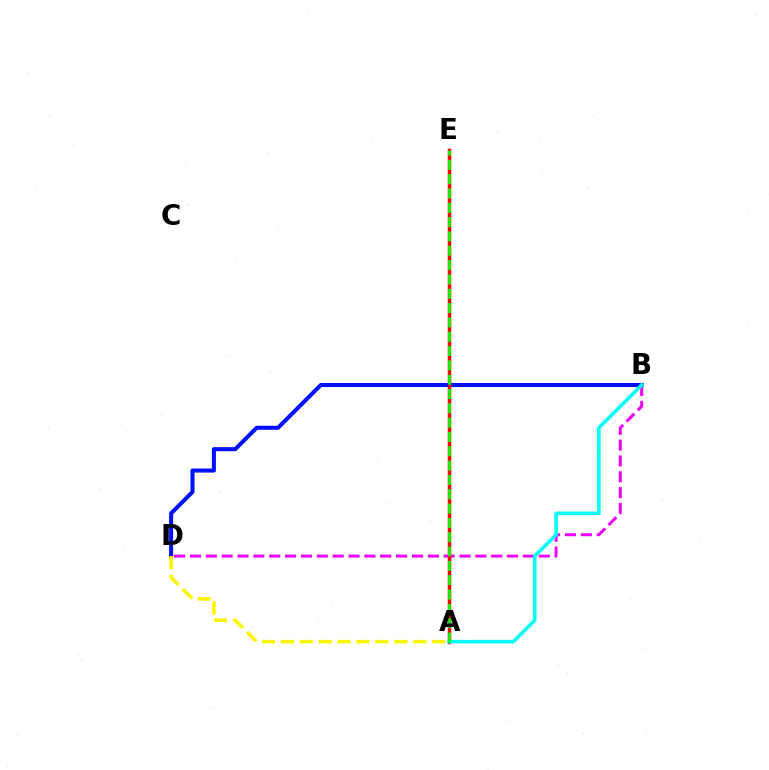{('B', 'D'): [{'color': '#0010ff', 'line_style': 'solid', 'thickness': 2.92}, {'color': '#ee00ff', 'line_style': 'dashed', 'thickness': 2.15}], ('A', 'D'): [{'color': '#fcf500', 'line_style': 'dashed', 'thickness': 2.57}], ('A', 'E'): [{'color': '#ff0000', 'line_style': 'solid', 'thickness': 2.51}, {'color': '#08ff00', 'line_style': 'dashed', 'thickness': 1.95}], ('A', 'B'): [{'color': '#00fff6', 'line_style': 'solid', 'thickness': 2.58}]}